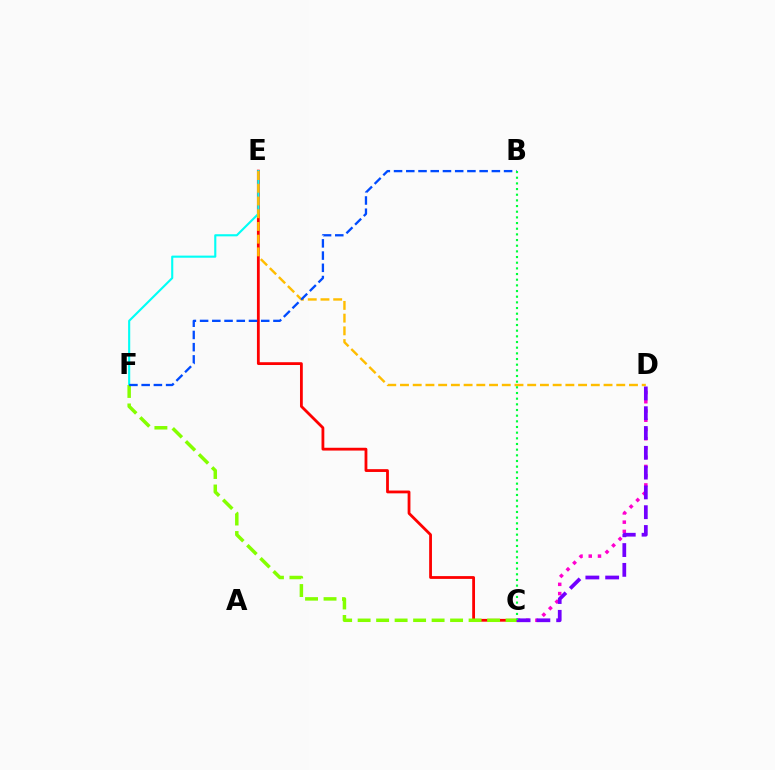{('C', 'E'): [{'color': '#ff0000', 'line_style': 'solid', 'thickness': 2.02}], ('C', 'D'): [{'color': '#ff00cf', 'line_style': 'dotted', 'thickness': 2.51}, {'color': '#7200ff', 'line_style': 'dashed', 'thickness': 2.69}], ('E', 'F'): [{'color': '#00fff6', 'line_style': 'solid', 'thickness': 1.53}], ('D', 'E'): [{'color': '#ffbd00', 'line_style': 'dashed', 'thickness': 1.73}], ('C', 'F'): [{'color': '#84ff00', 'line_style': 'dashed', 'thickness': 2.51}], ('B', 'F'): [{'color': '#004bff', 'line_style': 'dashed', 'thickness': 1.66}], ('B', 'C'): [{'color': '#00ff39', 'line_style': 'dotted', 'thickness': 1.54}]}